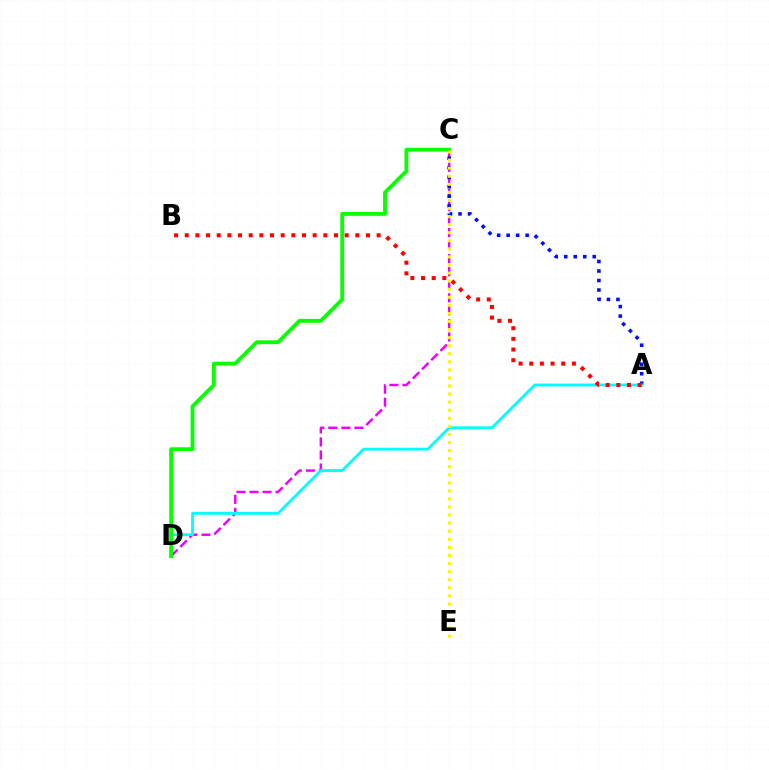{('C', 'D'): [{'color': '#ee00ff', 'line_style': 'dashed', 'thickness': 1.77}, {'color': '#08ff00', 'line_style': 'solid', 'thickness': 2.77}], ('A', 'C'): [{'color': '#0010ff', 'line_style': 'dotted', 'thickness': 2.58}], ('A', 'D'): [{'color': '#00fff6', 'line_style': 'solid', 'thickness': 2.04}], ('A', 'B'): [{'color': '#ff0000', 'line_style': 'dotted', 'thickness': 2.9}], ('C', 'E'): [{'color': '#fcf500', 'line_style': 'dotted', 'thickness': 2.19}]}